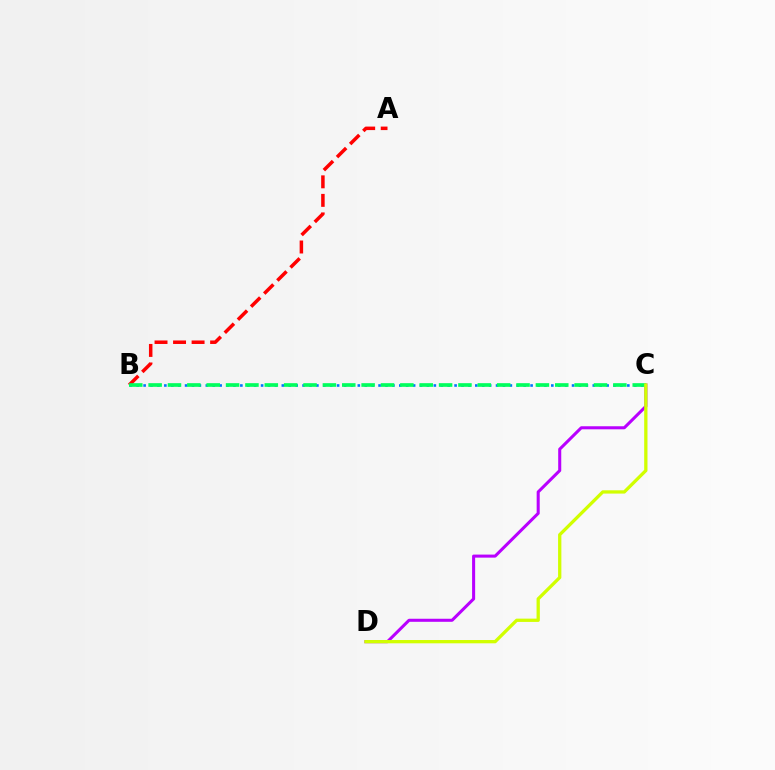{('A', 'B'): [{'color': '#ff0000', 'line_style': 'dashed', 'thickness': 2.52}], ('C', 'D'): [{'color': '#b900ff', 'line_style': 'solid', 'thickness': 2.2}, {'color': '#d1ff00', 'line_style': 'solid', 'thickness': 2.36}], ('B', 'C'): [{'color': '#0074ff', 'line_style': 'dotted', 'thickness': 1.88}, {'color': '#00ff5c', 'line_style': 'dashed', 'thickness': 2.63}]}